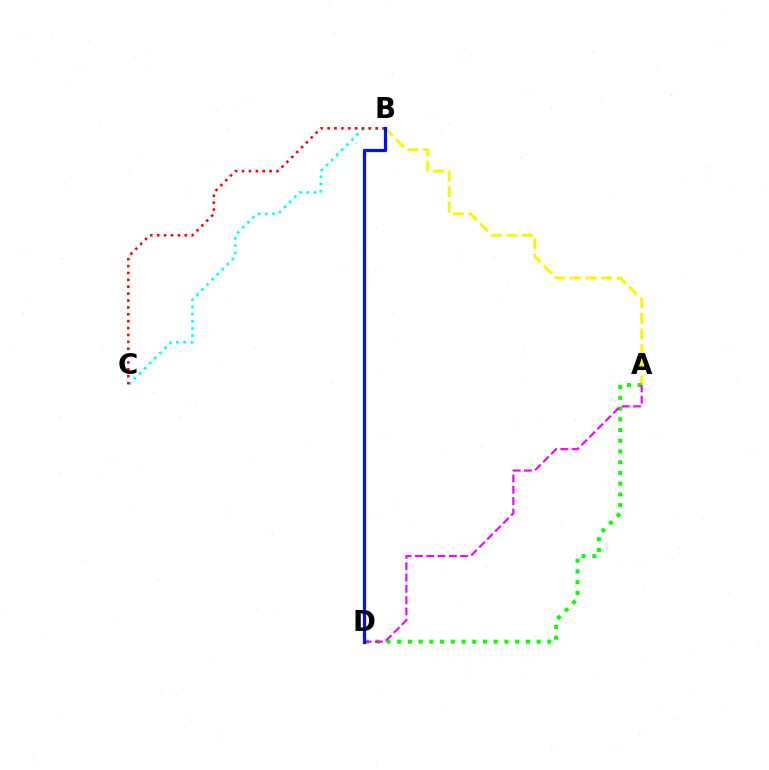{('A', 'B'): [{'color': '#fcf500', 'line_style': 'dashed', 'thickness': 2.12}], ('A', 'D'): [{'color': '#08ff00', 'line_style': 'dotted', 'thickness': 2.92}, {'color': '#ee00ff', 'line_style': 'dashed', 'thickness': 1.54}], ('B', 'C'): [{'color': '#00fff6', 'line_style': 'dotted', 'thickness': 1.95}, {'color': '#ff0000', 'line_style': 'dotted', 'thickness': 1.87}], ('B', 'D'): [{'color': '#0010ff', 'line_style': 'solid', 'thickness': 2.31}]}